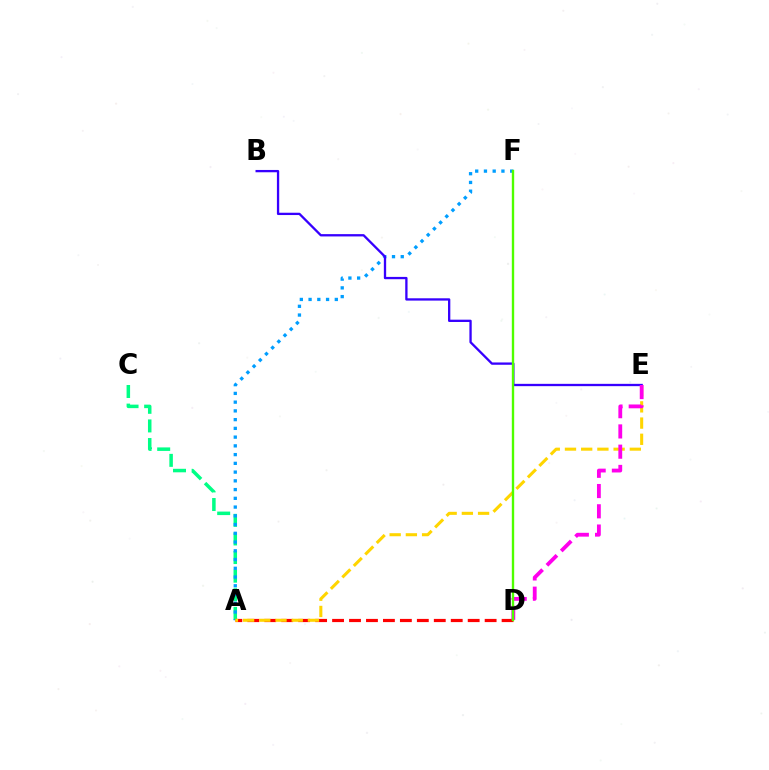{('A', 'C'): [{'color': '#00ff86', 'line_style': 'dashed', 'thickness': 2.53}], ('A', 'F'): [{'color': '#009eff', 'line_style': 'dotted', 'thickness': 2.38}], ('A', 'D'): [{'color': '#ff0000', 'line_style': 'dashed', 'thickness': 2.3}], ('B', 'E'): [{'color': '#3700ff', 'line_style': 'solid', 'thickness': 1.66}], ('A', 'E'): [{'color': '#ffd500', 'line_style': 'dashed', 'thickness': 2.2}], ('D', 'E'): [{'color': '#ff00ed', 'line_style': 'dashed', 'thickness': 2.75}], ('D', 'F'): [{'color': '#4fff00', 'line_style': 'solid', 'thickness': 1.71}]}